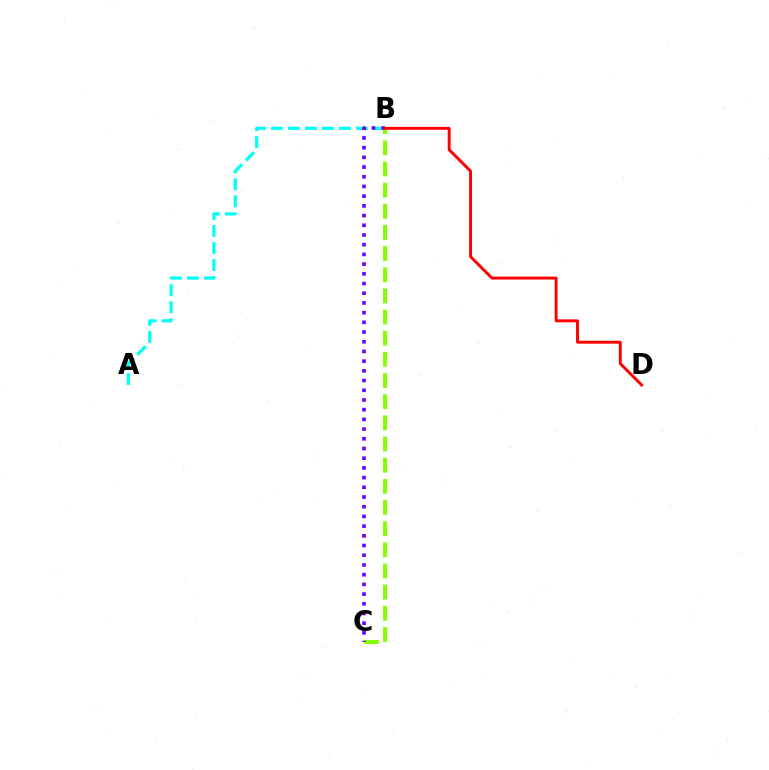{('A', 'B'): [{'color': '#00fff6', 'line_style': 'dashed', 'thickness': 2.31}], ('B', 'C'): [{'color': '#84ff00', 'line_style': 'dashed', 'thickness': 2.87}, {'color': '#7200ff', 'line_style': 'dotted', 'thickness': 2.64}], ('B', 'D'): [{'color': '#ff0000', 'line_style': 'solid', 'thickness': 2.1}]}